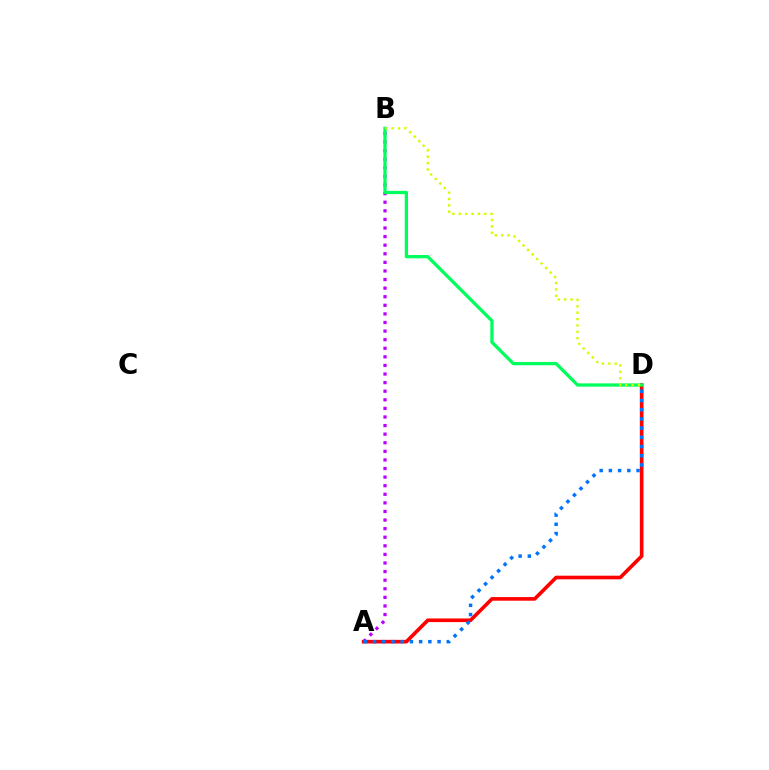{('A', 'D'): [{'color': '#ff0000', 'line_style': 'solid', 'thickness': 2.61}, {'color': '#0074ff', 'line_style': 'dotted', 'thickness': 2.5}], ('A', 'B'): [{'color': '#b900ff', 'line_style': 'dotted', 'thickness': 2.33}], ('B', 'D'): [{'color': '#00ff5c', 'line_style': 'solid', 'thickness': 2.36}, {'color': '#d1ff00', 'line_style': 'dotted', 'thickness': 1.73}]}